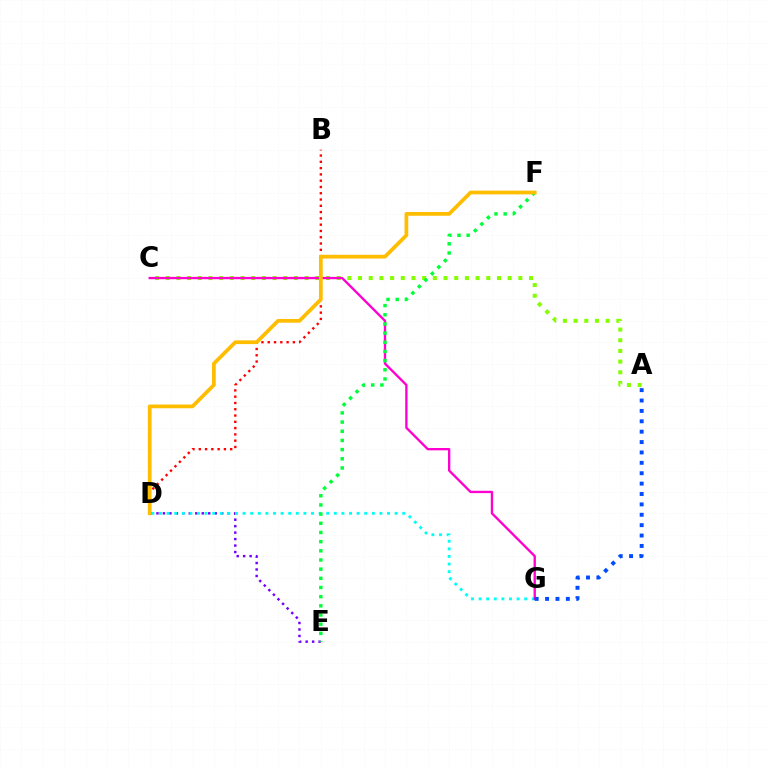{('A', 'C'): [{'color': '#84ff00', 'line_style': 'dotted', 'thickness': 2.9}], ('D', 'E'): [{'color': '#7200ff', 'line_style': 'dotted', 'thickness': 1.76}], ('D', 'G'): [{'color': '#00fff6', 'line_style': 'dotted', 'thickness': 2.07}], ('C', 'G'): [{'color': '#ff00cf', 'line_style': 'solid', 'thickness': 1.69}], ('B', 'D'): [{'color': '#ff0000', 'line_style': 'dotted', 'thickness': 1.71}], ('A', 'G'): [{'color': '#004bff', 'line_style': 'dotted', 'thickness': 2.82}], ('E', 'F'): [{'color': '#00ff39', 'line_style': 'dotted', 'thickness': 2.49}], ('D', 'F'): [{'color': '#ffbd00', 'line_style': 'solid', 'thickness': 2.69}]}